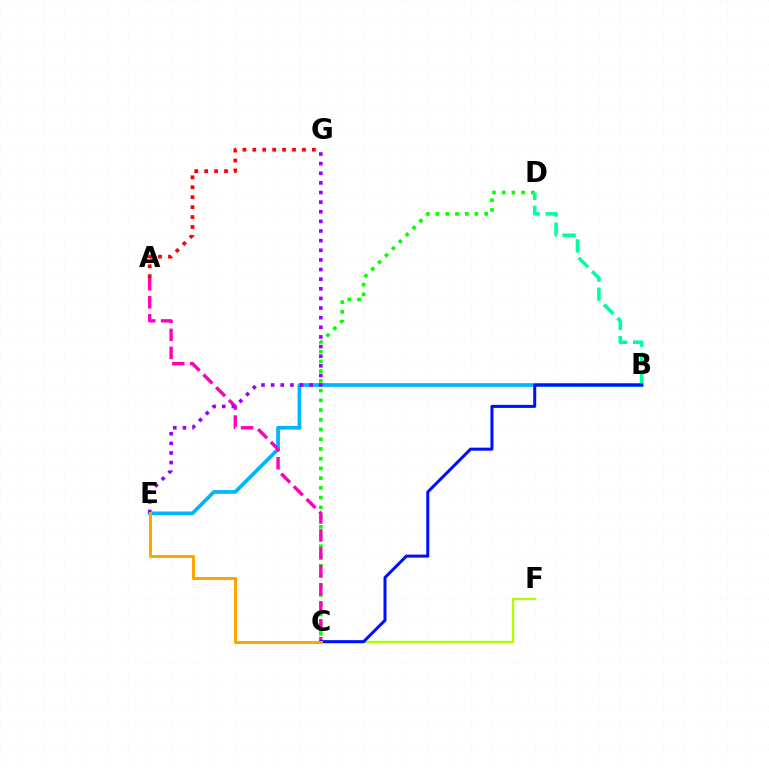{('C', 'F'): [{'color': '#b3ff00', 'line_style': 'solid', 'thickness': 1.71}], ('C', 'D'): [{'color': '#08ff00', 'line_style': 'dotted', 'thickness': 2.64}], ('B', 'E'): [{'color': '#00b5ff', 'line_style': 'solid', 'thickness': 2.67}], ('A', 'C'): [{'color': '#ff00bd', 'line_style': 'dashed', 'thickness': 2.44}], ('A', 'G'): [{'color': '#ff0000', 'line_style': 'dotted', 'thickness': 2.7}], ('B', 'D'): [{'color': '#00ff9d', 'line_style': 'dashed', 'thickness': 2.59}], ('B', 'C'): [{'color': '#0010ff', 'line_style': 'solid', 'thickness': 2.18}], ('E', 'G'): [{'color': '#9b00ff', 'line_style': 'dotted', 'thickness': 2.62}], ('C', 'E'): [{'color': '#ffa500', 'line_style': 'solid', 'thickness': 2.18}]}